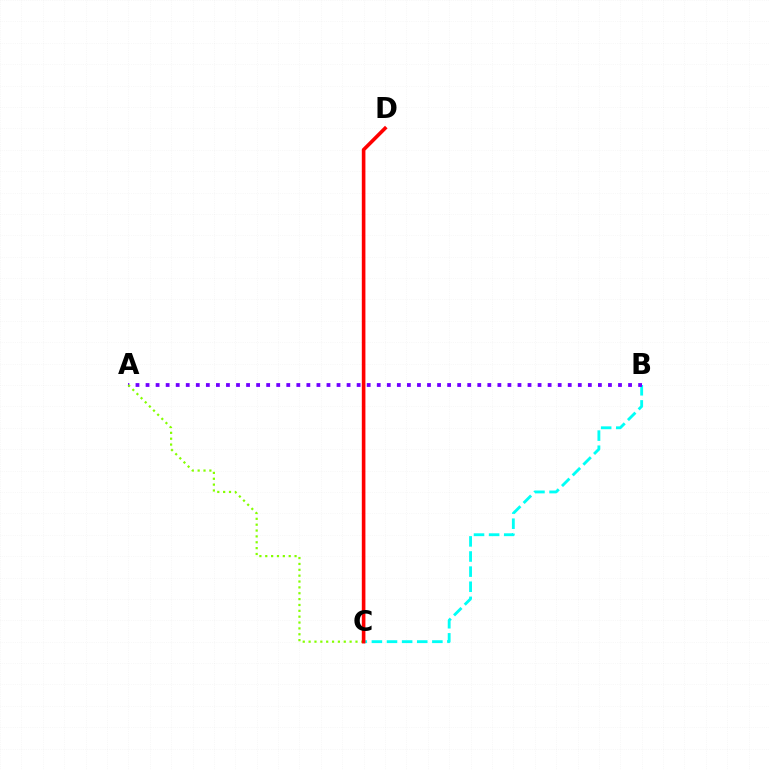{('B', 'C'): [{'color': '#00fff6', 'line_style': 'dashed', 'thickness': 2.05}], ('A', 'B'): [{'color': '#7200ff', 'line_style': 'dotted', 'thickness': 2.73}], ('A', 'C'): [{'color': '#84ff00', 'line_style': 'dotted', 'thickness': 1.59}], ('C', 'D'): [{'color': '#ff0000', 'line_style': 'solid', 'thickness': 2.6}]}